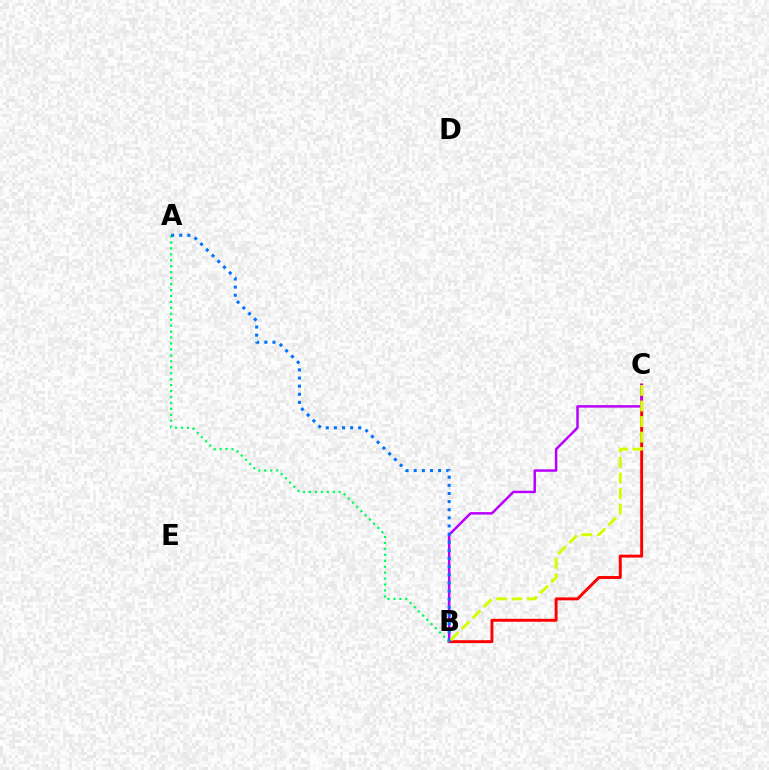{('B', 'C'): [{'color': '#ff0000', 'line_style': 'solid', 'thickness': 2.11}, {'color': '#b900ff', 'line_style': 'solid', 'thickness': 1.78}, {'color': '#d1ff00', 'line_style': 'dashed', 'thickness': 2.11}], ('A', 'B'): [{'color': '#00ff5c', 'line_style': 'dotted', 'thickness': 1.61}, {'color': '#0074ff', 'line_style': 'dotted', 'thickness': 2.21}]}